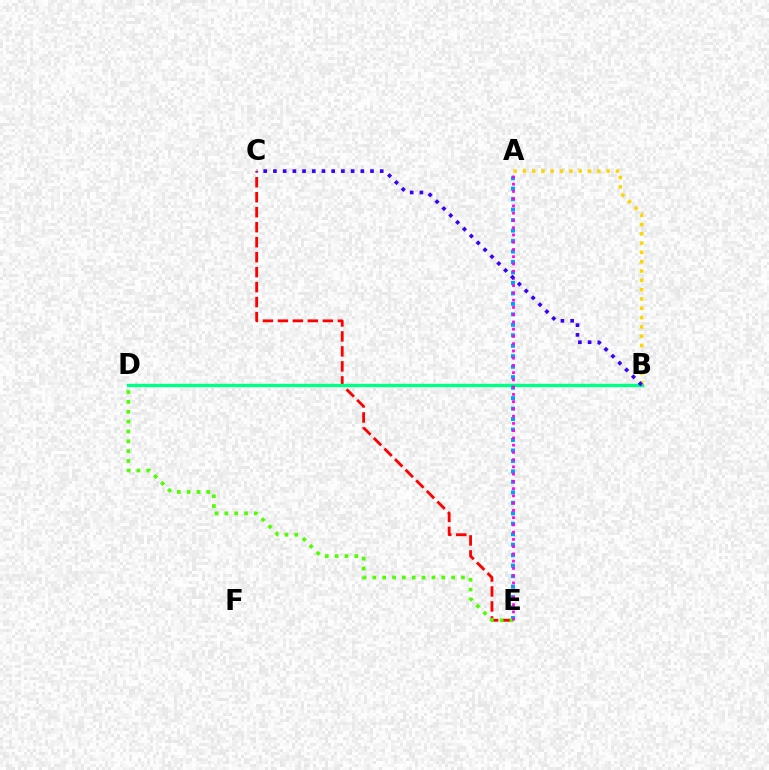{('C', 'E'): [{'color': '#ff0000', 'line_style': 'dashed', 'thickness': 2.04}], ('B', 'D'): [{'color': '#00ff86', 'line_style': 'solid', 'thickness': 2.39}], ('A', 'B'): [{'color': '#ffd500', 'line_style': 'dotted', 'thickness': 2.53}], ('A', 'E'): [{'color': '#009eff', 'line_style': 'dotted', 'thickness': 2.85}, {'color': '#ff00ed', 'line_style': 'dotted', 'thickness': 1.97}], ('D', 'E'): [{'color': '#4fff00', 'line_style': 'dotted', 'thickness': 2.68}], ('B', 'C'): [{'color': '#3700ff', 'line_style': 'dotted', 'thickness': 2.64}]}